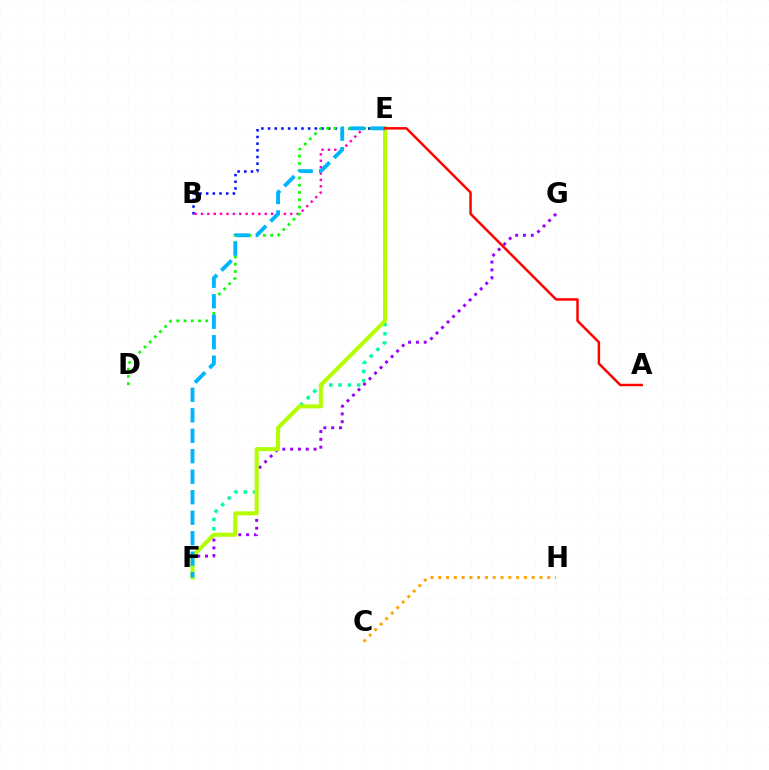{('B', 'E'): [{'color': '#0010ff', 'line_style': 'dotted', 'thickness': 1.81}, {'color': '#ff00bd', 'line_style': 'dotted', 'thickness': 1.73}], ('D', 'E'): [{'color': '#08ff00', 'line_style': 'dotted', 'thickness': 1.97}], ('E', 'F'): [{'color': '#00ff9d', 'line_style': 'dotted', 'thickness': 2.53}, {'color': '#b3ff00', 'line_style': 'solid', 'thickness': 2.89}, {'color': '#00b5ff', 'line_style': 'dashed', 'thickness': 2.78}], ('C', 'H'): [{'color': '#ffa500', 'line_style': 'dotted', 'thickness': 2.12}], ('F', 'G'): [{'color': '#9b00ff', 'line_style': 'dotted', 'thickness': 2.12}], ('A', 'E'): [{'color': '#ff0000', 'line_style': 'solid', 'thickness': 1.78}]}